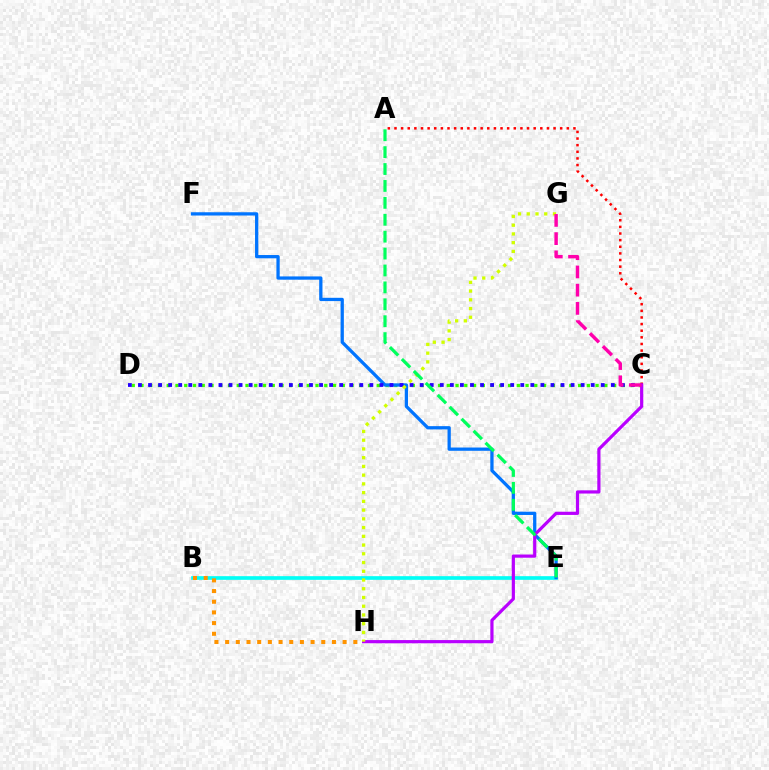{('B', 'E'): [{'color': '#00fff6', 'line_style': 'solid', 'thickness': 2.64}], ('C', 'D'): [{'color': '#3dff00', 'line_style': 'dotted', 'thickness': 2.38}, {'color': '#2500ff', 'line_style': 'dotted', 'thickness': 2.73}], ('B', 'H'): [{'color': '#ff9400', 'line_style': 'dotted', 'thickness': 2.9}], ('A', 'C'): [{'color': '#ff0000', 'line_style': 'dotted', 'thickness': 1.8}], ('E', 'F'): [{'color': '#0074ff', 'line_style': 'solid', 'thickness': 2.36}], ('C', 'H'): [{'color': '#b900ff', 'line_style': 'solid', 'thickness': 2.3}], ('G', 'H'): [{'color': '#d1ff00', 'line_style': 'dotted', 'thickness': 2.37}], ('C', 'G'): [{'color': '#ff00ac', 'line_style': 'dashed', 'thickness': 2.48}], ('A', 'E'): [{'color': '#00ff5c', 'line_style': 'dashed', 'thickness': 2.3}]}